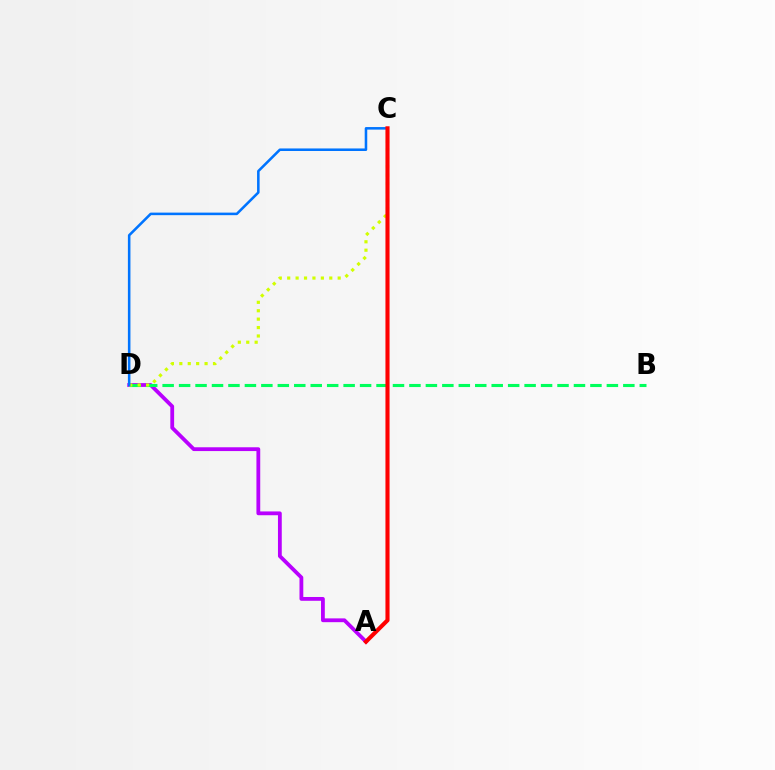{('A', 'D'): [{'color': '#b900ff', 'line_style': 'solid', 'thickness': 2.73}], ('B', 'D'): [{'color': '#00ff5c', 'line_style': 'dashed', 'thickness': 2.24}], ('C', 'D'): [{'color': '#d1ff00', 'line_style': 'dotted', 'thickness': 2.29}, {'color': '#0074ff', 'line_style': 'solid', 'thickness': 1.84}], ('A', 'C'): [{'color': '#ff0000', 'line_style': 'solid', 'thickness': 2.95}]}